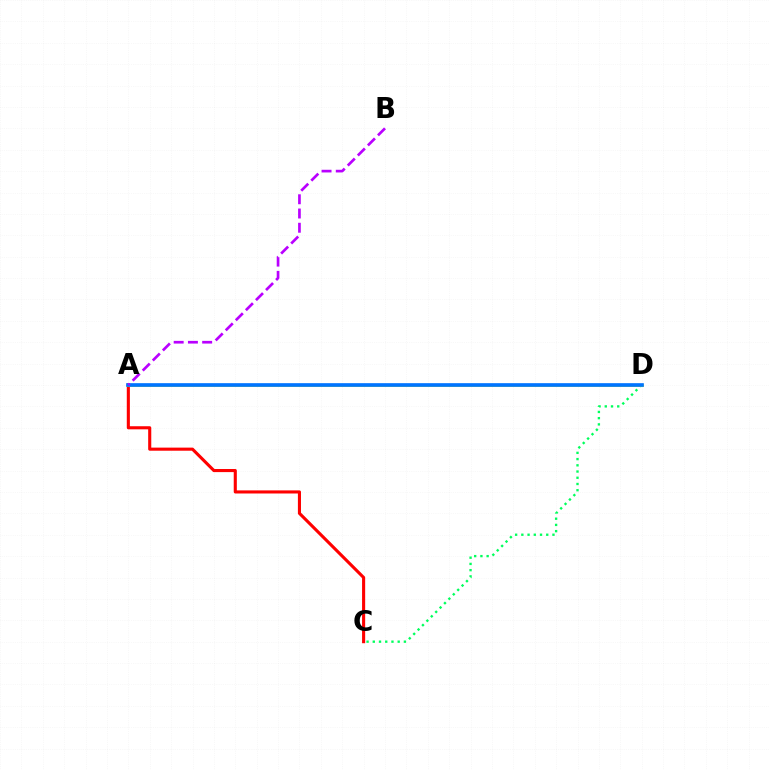{('A', 'C'): [{'color': '#ff0000', 'line_style': 'solid', 'thickness': 2.23}], ('C', 'D'): [{'color': '#00ff5c', 'line_style': 'dotted', 'thickness': 1.69}], ('A', 'D'): [{'color': '#d1ff00', 'line_style': 'solid', 'thickness': 1.92}, {'color': '#0074ff', 'line_style': 'solid', 'thickness': 2.64}], ('A', 'B'): [{'color': '#b900ff', 'line_style': 'dashed', 'thickness': 1.93}]}